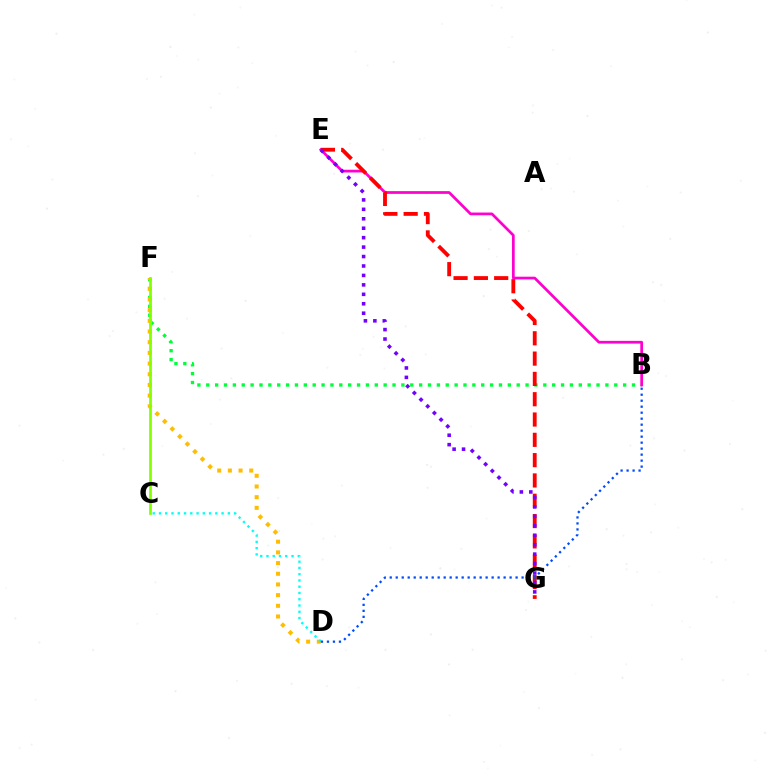{('B', 'F'): [{'color': '#00ff39', 'line_style': 'dotted', 'thickness': 2.41}], ('B', 'E'): [{'color': '#ff00cf', 'line_style': 'solid', 'thickness': 1.96}], ('E', 'G'): [{'color': '#ff0000', 'line_style': 'dashed', 'thickness': 2.76}, {'color': '#7200ff', 'line_style': 'dotted', 'thickness': 2.57}], ('D', 'F'): [{'color': '#ffbd00', 'line_style': 'dotted', 'thickness': 2.9}], ('C', 'D'): [{'color': '#00fff6', 'line_style': 'dotted', 'thickness': 1.7}], ('B', 'D'): [{'color': '#004bff', 'line_style': 'dotted', 'thickness': 1.63}], ('C', 'F'): [{'color': '#84ff00', 'line_style': 'solid', 'thickness': 1.97}]}